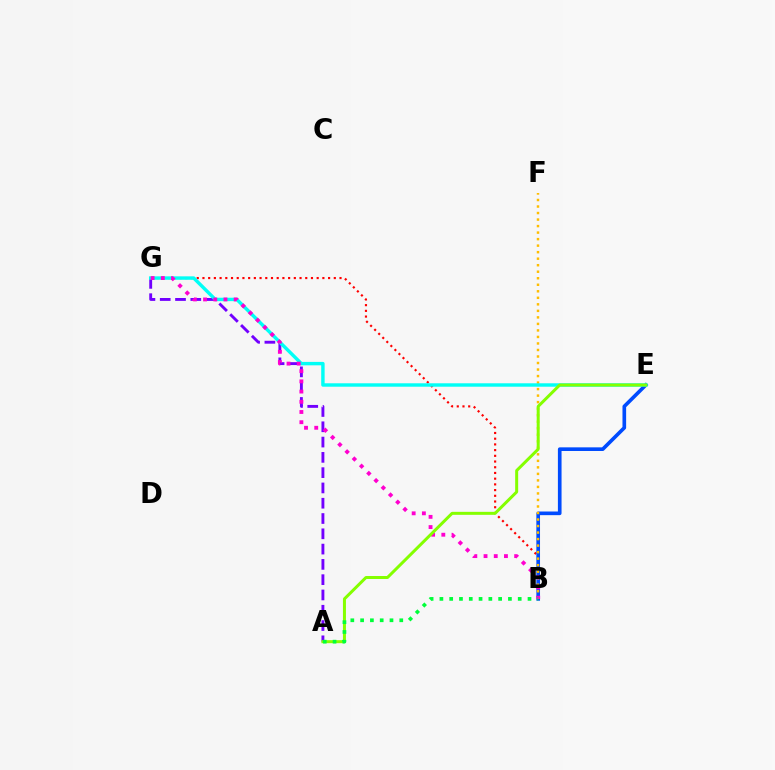{('A', 'G'): [{'color': '#7200ff', 'line_style': 'dashed', 'thickness': 2.08}], ('B', 'G'): [{'color': '#ff0000', 'line_style': 'dotted', 'thickness': 1.55}, {'color': '#ff00cf', 'line_style': 'dotted', 'thickness': 2.77}], ('B', 'E'): [{'color': '#004bff', 'line_style': 'solid', 'thickness': 2.63}], ('B', 'F'): [{'color': '#ffbd00', 'line_style': 'dotted', 'thickness': 1.77}], ('E', 'G'): [{'color': '#00fff6', 'line_style': 'solid', 'thickness': 2.47}], ('A', 'E'): [{'color': '#84ff00', 'line_style': 'solid', 'thickness': 2.16}], ('A', 'B'): [{'color': '#00ff39', 'line_style': 'dotted', 'thickness': 2.66}]}